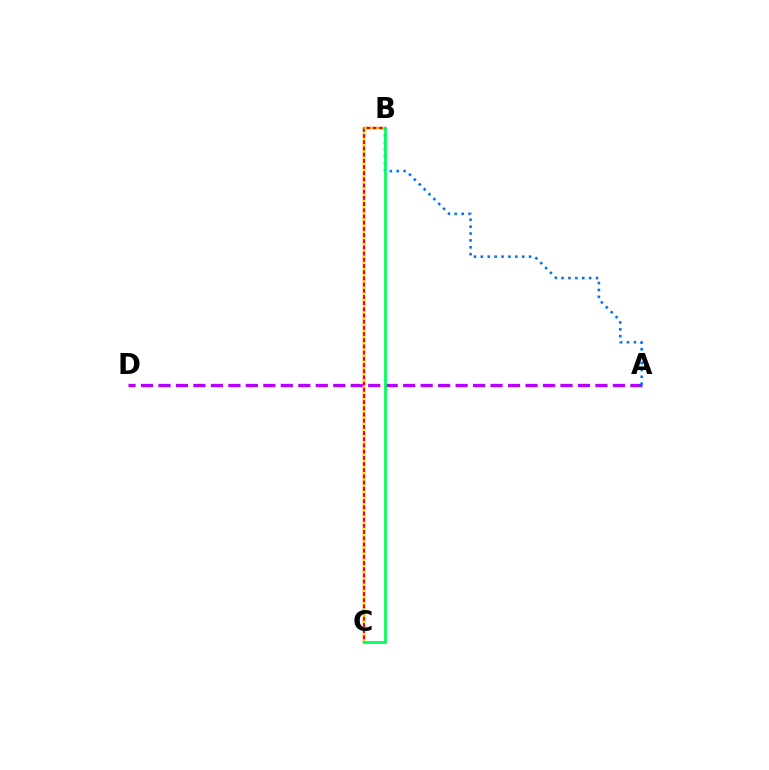{('B', 'C'): [{'color': '#ff0000', 'line_style': 'solid', 'thickness': 1.69}, {'color': '#d1ff00', 'line_style': 'dotted', 'thickness': 1.68}, {'color': '#00ff5c', 'line_style': 'solid', 'thickness': 2.0}], ('A', 'D'): [{'color': '#b900ff', 'line_style': 'dashed', 'thickness': 2.37}], ('A', 'B'): [{'color': '#0074ff', 'line_style': 'dotted', 'thickness': 1.87}]}